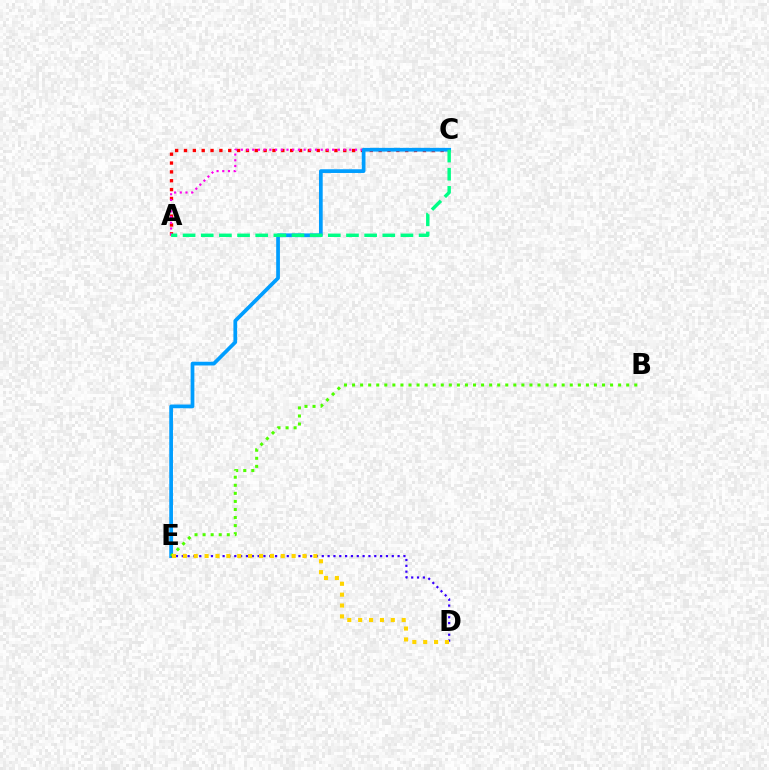{('A', 'C'): [{'color': '#ff0000', 'line_style': 'dotted', 'thickness': 2.4}, {'color': '#ff00ed', 'line_style': 'dotted', 'thickness': 1.55}, {'color': '#00ff86', 'line_style': 'dashed', 'thickness': 2.47}], ('C', 'E'): [{'color': '#009eff', 'line_style': 'solid', 'thickness': 2.68}], ('D', 'E'): [{'color': '#3700ff', 'line_style': 'dotted', 'thickness': 1.58}, {'color': '#ffd500', 'line_style': 'dotted', 'thickness': 2.96}], ('B', 'E'): [{'color': '#4fff00', 'line_style': 'dotted', 'thickness': 2.19}]}